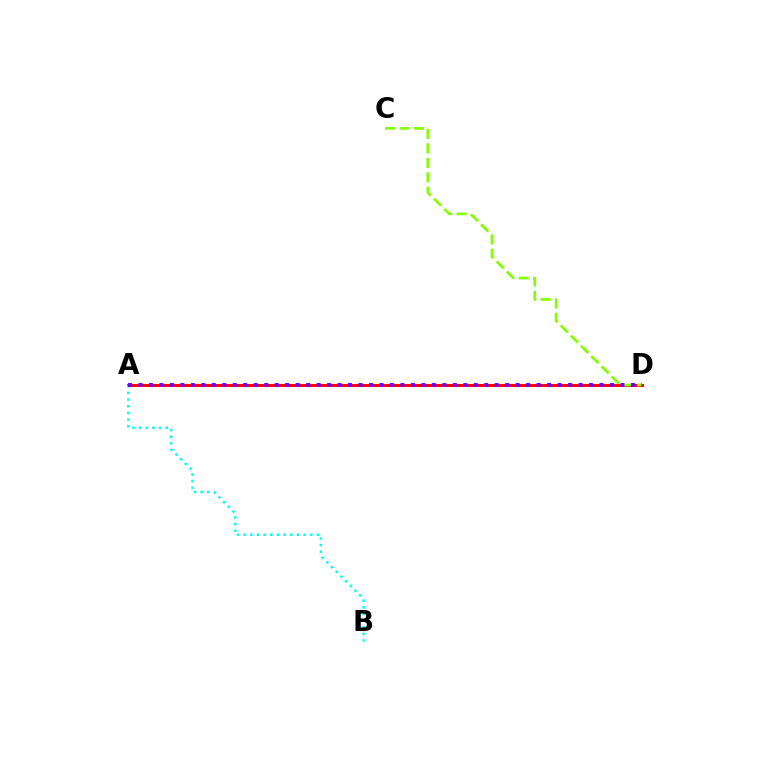{('A', 'D'): [{'color': '#ff0000', 'line_style': 'solid', 'thickness': 2.19}, {'color': '#7200ff', 'line_style': 'dotted', 'thickness': 2.85}], ('C', 'D'): [{'color': '#84ff00', 'line_style': 'dashed', 'thickness': 1.96}], ('A', 'B'): [{'color': '#00fff6', 'line_style': 'dotted', 'thickness': 1.81}]}